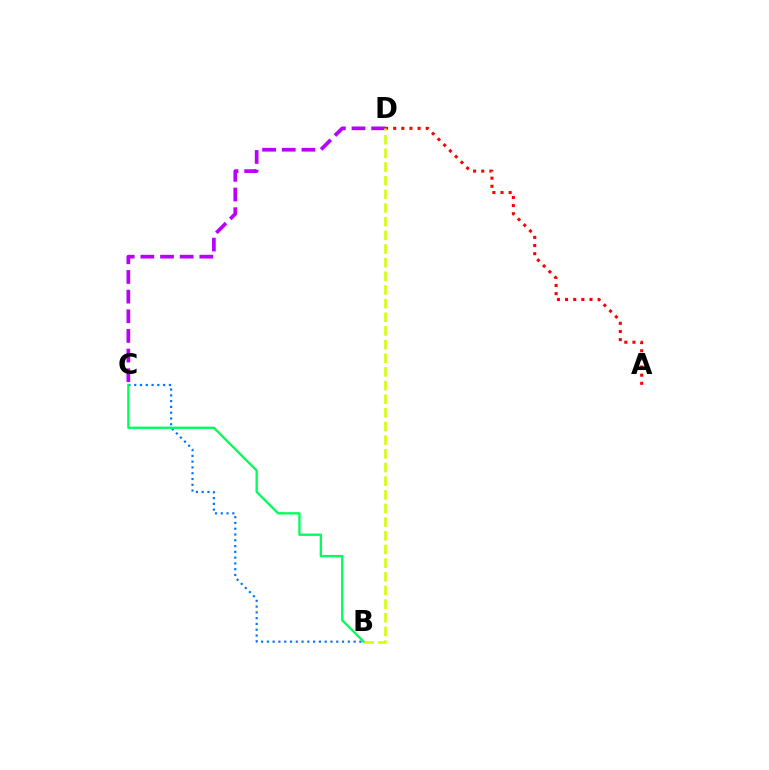{('B', 'C'): [{'color': '#0074ff', 'line_style': 'dotted', 'thickness': 1.57}, {'color': '#00ff5c', 'line_style': 'solid', 'thickness': 1.68}], ('C', 'D'): [{'color': '#b900ff', 'line_style': 'dashed', 'thickness': 2.67}], ('A', 'D'): [{'color': '#ff0000', 'line_style': 'dotted', 'thickness': 2.21}], ('B', 'D'): [{'color': '#d1ff00', 'line_style': 'dashed', 'thickness': 1.86}]}